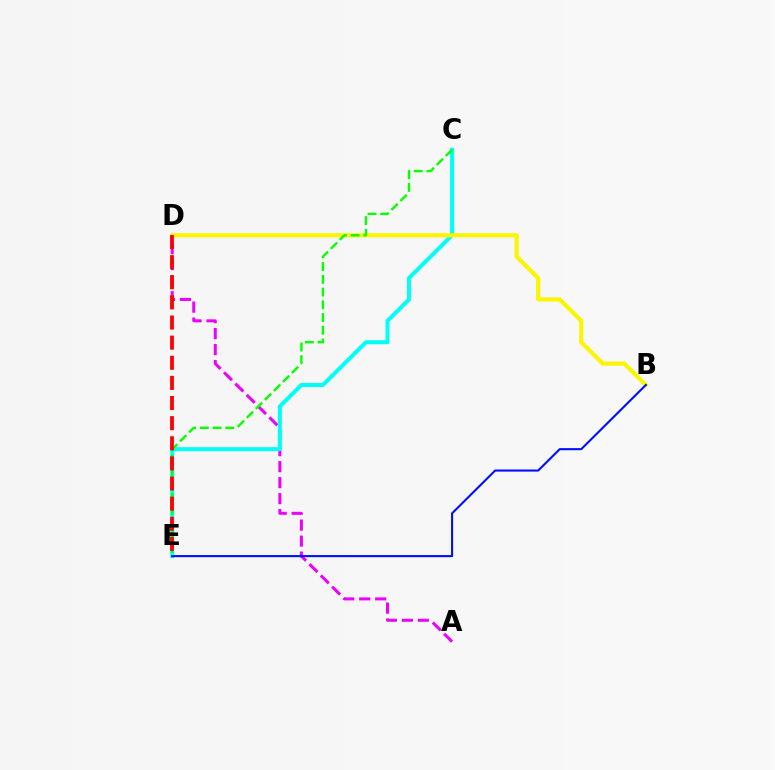{('A', 'D'): [{'color': '#ee00ff', 'line_style': 'dashed', 'thickness': 2.17}], ('C', 'E'): [{'color': '#00fff6', 'line_style': 'solid', 'thickness': 2.89}, {'color': '#08ff00', 'line_style': 'dashed', 'thickness': 1.73}], ('B', 'D'): [{'color': '#fcf500', 'line_style': 'solid', 'thickness': 2.97}], ('B', 'E'): [{'color': '#0010ff', 'line_style': 'solid', 'thickness': 1.52}], ('D', 'E'): [{'color': '#ff0000', 'line_style': 'dashed', 'thickness': 2.73}]}